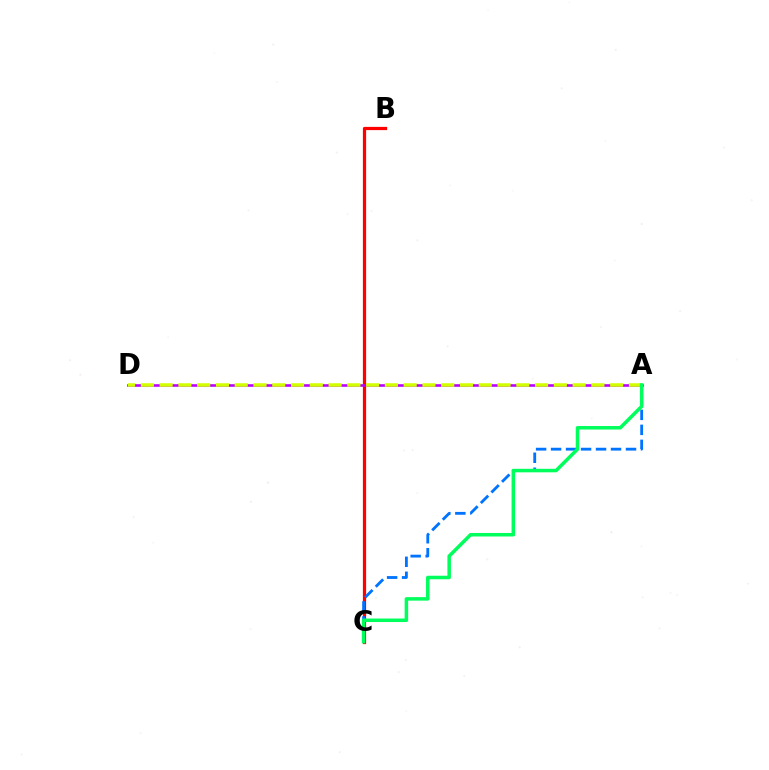{('B', 'C'): [{'color': '#ff0000', 'line_style': 'solid', 'thickness': 2.33}], ('A', 'D'): [{'color': '#b900ff', 'line_style': 'solid', 'thickness': 1.87}, {'color': '#d1ff00', 'line_style': 'dashed', 'thickness': 2.55}], ('A', 'C'): [{'color': '#0074ff', 'line_style': 'dashed', 'thickness': 2.04}, {'color': '#00ff5c', 'line_style': 'solid', 'thickness': 2.53}]}